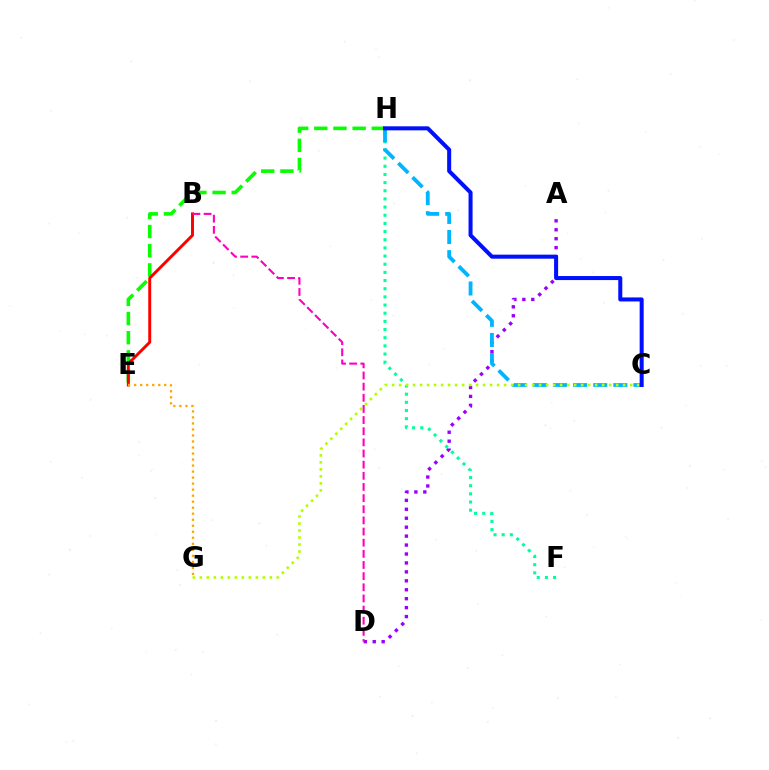{('F', 'H'): [{'color': '#00ff9d', 'line_style': 'dotted', 'thickness': 2.22}], ('E', 'H'): [{'color': '#08ff00', 'line_style': 'dashed', 'thickness': 2.6}], ('B', 'E'): [{'color': '#ff0000', 'line_style': 'solid', 'thickness': 2.12}], ('A', 'D'): [{'color': '#9b00ff', 'line_style': 'dotted', 'thickness': 2.43}], ('C', 'H'): [{'color': '#00b5ff', 'line_style': 'dashed', 'thickness': 2.73}, {'color': '#0010ff', 'line_style': 'solid', 'thickness': 2.9}], ('B', 'D'): [{'color': '#ff00bd', 'line_style': 'dashed', 'thickness': 1.51}], ('E', 'G'): [{'color': '#ffa500', 'line_style': 'dotted', 'thickness': 1.64}], ('C', 'G'): [{'color': '#b3ff00', 'line_style': 'dotted', 'thickness': 1.9}]}